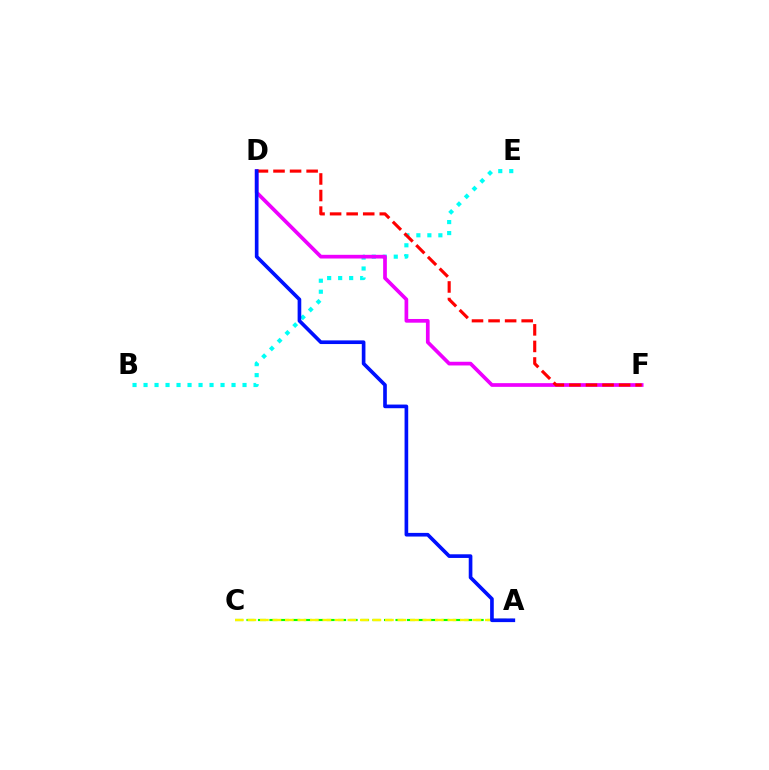{('B', 'E'): [{'color': '#00fff6', 'line_style': 'dotted', 'thickness': 2.99}], ('A', 'C'): [{'color': '#08ff00', 'line_style': 'dashed', 'thickness': 1.56}, {'color': '#fcf500', 'line_style': 'dashed', 'thickness': 1.7}], ('D', 'F'): [{'color': '#ee00ff', 'line_style': 'solid', 'thickness': 2.66}, {'color': '#ff0000', 'line_style': 'dashed', 'thickness': 2.25}], ('A', 'D'): [{'color': '#0010ff', 'line_style': 'solid', 'thickness': 2.63}]}